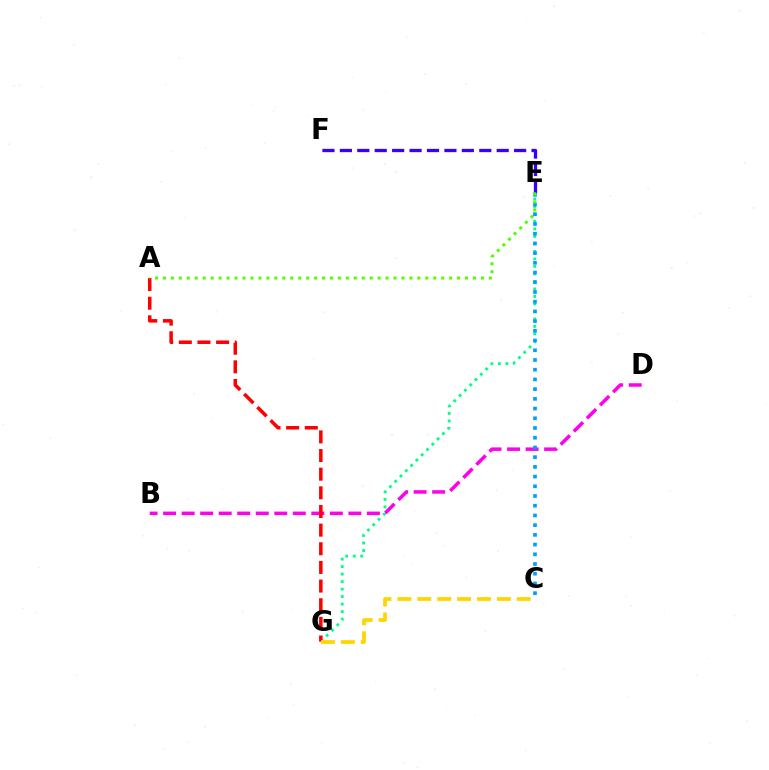{('E', 'F'): [{'color': '#3700ff', 'line_style': 'dashed', 'thickness': 2.37}], ('E', 'G'): [{'color': '#00ff86', 'line_style': 'dotted', 'thickness': 2.04}], ('B', 'D'): [{'color': '#ff00ed', 'line_style': 'dashed', 'thickness': 2.52}], ('A', 'G'): [{'color': '#ff0000', 'line_style': 'dashed', 'thickness': 2.53}], ('C', 'G'): [{'color': '#ffd500', 'line_style': 'dashed', 'thickness': 2.7}], ('C', 'E'): [{'color': '#009eff', 'line_style': 'dotted', 'thickness': 2.64}], ('A', 'E'): [{'color': '#4fff00', 'line_style': 'dotted', 'thickness': 2.16}]}